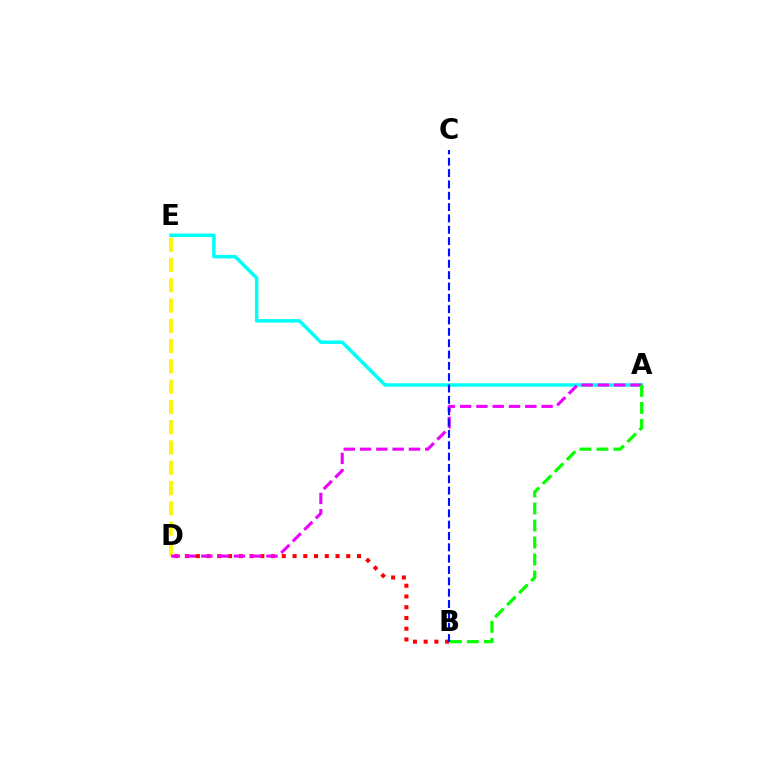{('D', 'E'): [{'color': '#fcf500', 'line_style': 'dashed', 'thickness': 2.76}], ('A', 'E'): [{'color': '#00fff6', 'line_style': 'solid', 'thickness': 2.51}], ('B', 'D'): [{'color': '#ff0000', 'line_style': 'dotted', 'thickness': 2.92}], ('A', 'D'): [{'color': '#ee00ff', 'line_style': 'dashed', 'thickness': 2.21}], ('A', 'B'): [{'color': '#08ff00', 'line_style': 'dashed', 'thickness': 2.31}], ('B', 'C'): [{'color': '#0010ff', 'line_style': 'dashed', 'thickness': 1.54}]}